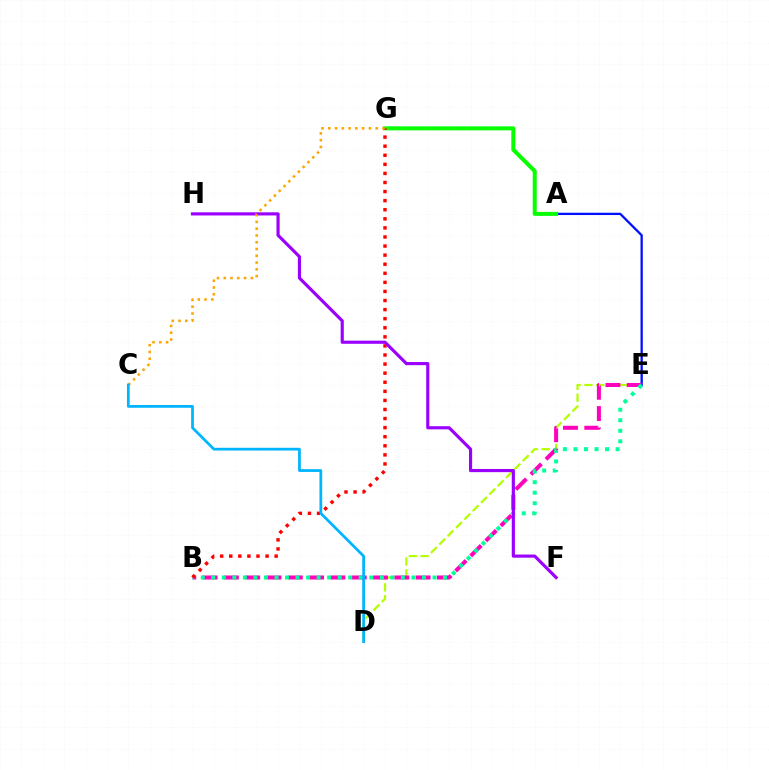{('D', 'E'): [{'color': '#b3ff00', 'line_style': 'dashed', 'thickness': 1.6}], ('A', 'E'): [{'color': '#0010ff', 'line_style': 'solid', 'thickness': 1.65}], ('B', 'E'): [{'color': '#ff00bd', 'line_style': 'dashed', 'thickness': 2.89}, {'color': '#00ff9d', 'line_style': 'dotted', 'thickness': 2.86}], ('A', 'G'): [{'color': '#08ff00', 'line_style': 'solid', 'thickness': 2.89}], ('B', 'G'): [{'color': '#ff0000', 'line_style': 'dotted', 'thickness': 2.47}], ('F', 'H'): [{'color': '#9b00ff', 'line_style': 'solid', 'thickness': 2.27}], ('C', 'G'): [{'color': '#ffa500', 'line_style': 'dotted', 'thickness': 1.84}], ('C', 'D'): [{'color': '#00b5ff', 'line_style': 'solid', 'thickness': 1.98}]}